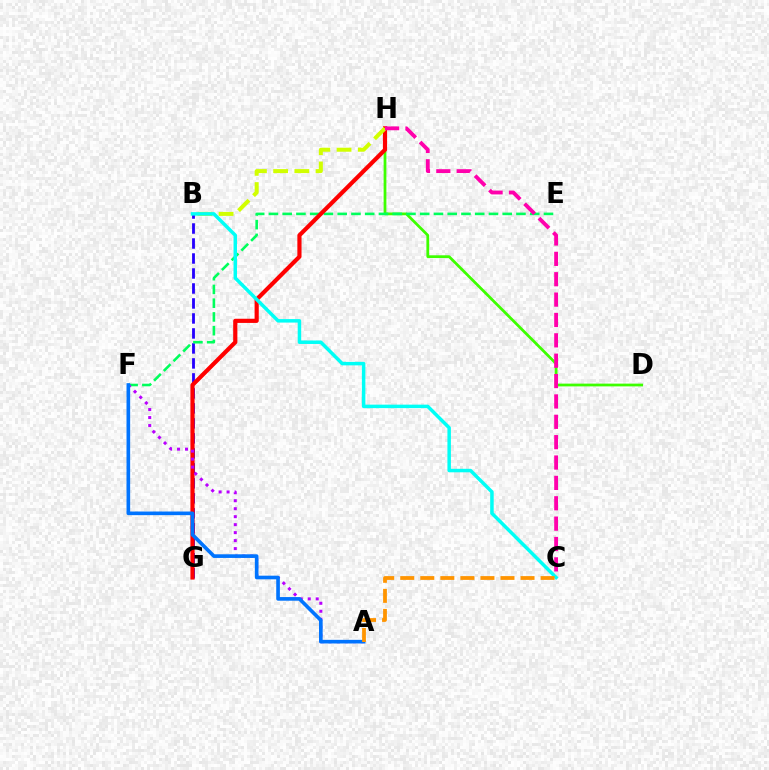{('D', 'H'): [{'color': '#3dff00', 'line_style': 'solid', 'thickness': 1.98}], ('B', 'G'): [{'color': '#2500ff', 'line_style': 'dashed', 'thickness': 2.04}], ('E', 'F'): [{'color': '#00ff5c', 'line_style': 'dashed', 'thickness': 1.87}], ('G', 'H'): [{'color': '#ff0000', 'line_style': 'solid', 'thickness': 3.0}], ('B', 'H'): [{'color': '#d1ff00', 'line_style': 'dashed', 'thickness': 2.88}], ('A', 'F'): [{'color': '#b900ff', 'line_style': 'dotted', 'thickness': 2.17}, {'color': '#0074ff', 'line_style': 'solid', 'thickness': 2.62}], ('C', 'H'): [{'color': '#ff00ac', 'line_style': 'dashed', 'thickness': 2.77}], ('B', 'C'): [{'color': '#00fff6', 'line_style': 'solid', 'thickness': 2.51}], ('A', 'C'): [{'color': '#ff9400', 'line_style': 'dashed', 'thickness': 2.72}]}